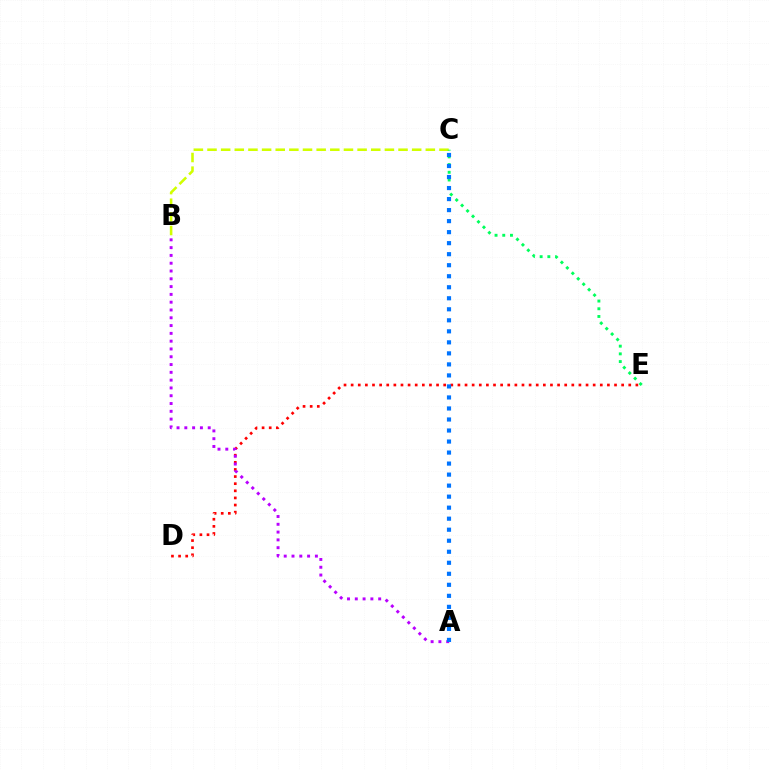{('B', 'C'): [{'color': '#d1ff00', 'line_style': 'dashed', 'thickness': 1.85}], ('D', 'E'): [{'color': '#ff0000', 'line_style': 'dotted', 'thickness': 1.93}], ('A', 'B'): [{'color': '#b900ff', 'line_style': 'dotted', 'thickness': 2.12}], ('C', 'E'): [{'color': '#00ff5c', 'line_style': 'dotted', 'thickness': 2.09}], ('A', 'C'): [{'color': '#0074ff', 'line_style': 'dotted', 'thickness': 2.99}]}